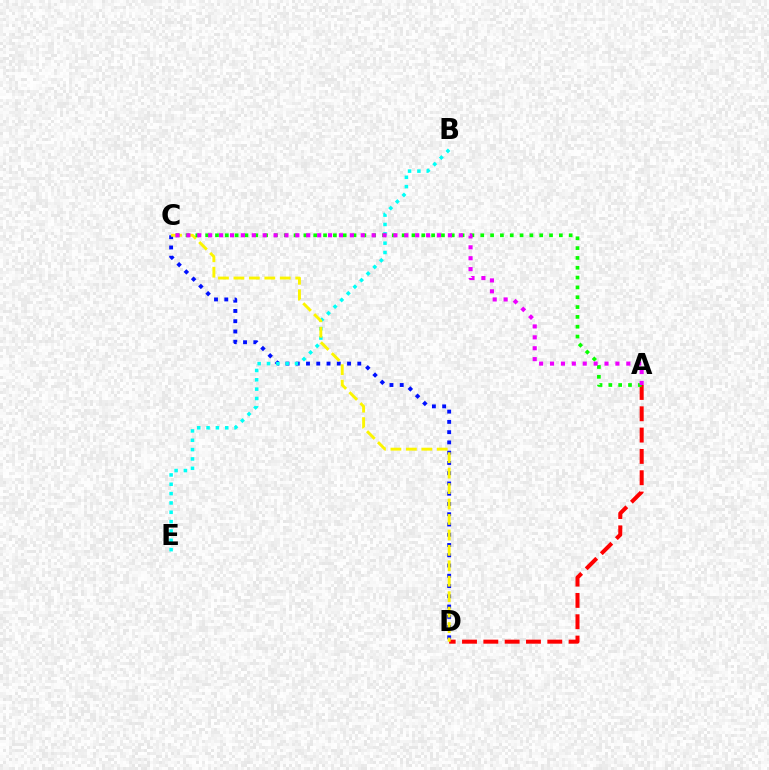{('A', 'D'): [{'color': '#ff0000', 'line_style': 'dashed', 'thickness': 2.9}], ('C', 'D'): [{'color': '#0010ff', 'line_style': 'dotted', 'thickness': 2.79}, {'color': '#fcf500', 'line_style': 'dashed', 'thickness': 2.1}], ('B', 'E'): [{'color': '#00fff6', 'line_style': 'dotted', 'thickness': 2.54}], ('A', 'C'): [{'color': '#08ff00', 'line_style': 'dotted', 'thickness': 2.67}, {'color': '#ee00ff', 'line_style': 'dotted', 'thickness': 2.96}]}